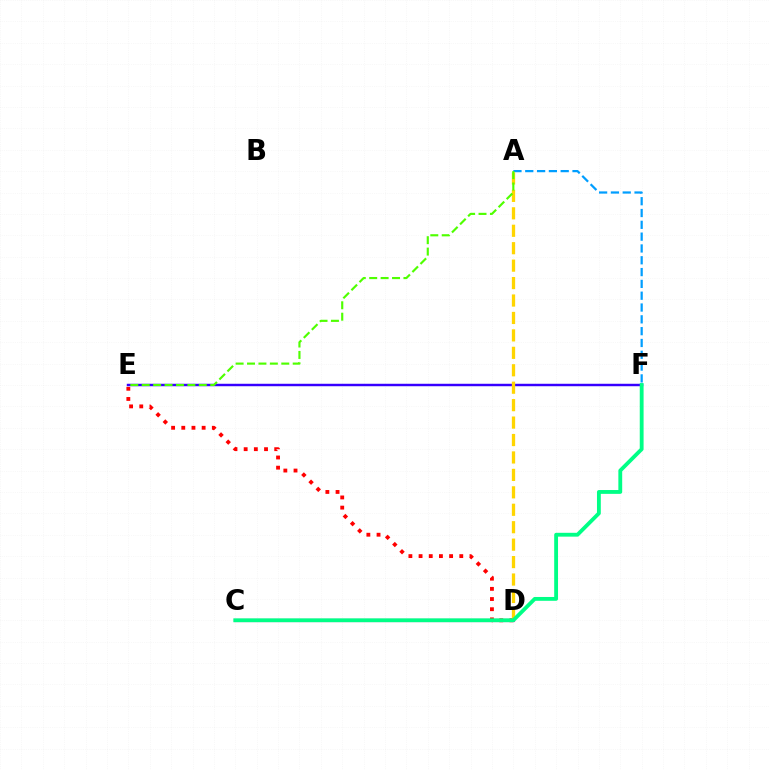{('C', 'D'): [{'color': '#ff00ed', 'line_style': 'solid', 'thickness': 2.26}], ('A', 'F'): [{'color': '#009eff', 'line_style': 'dashed', 'thickness': 1.6}], ('D', 'E'): [{'color': '#ff0000', 'line_style': 'dotted', 'thickness': 2.77}], ('E', 'F'): [{'color': '#3700ff', 'line_style': 'solid', 'thickness': 1.77}], ('A', 'D'): [{'color': '#ffd500', 'line_style': 'dashed', 'thickness': 2.37}], ('C', 'F'): [{'color': '#00ff86', 'line_style': 'solid', 'thickness': 2.76}], ('A', 'E'): [{'color': '#4fff00', 'line_style': 'dashed', 'thickness': 1.55}]}